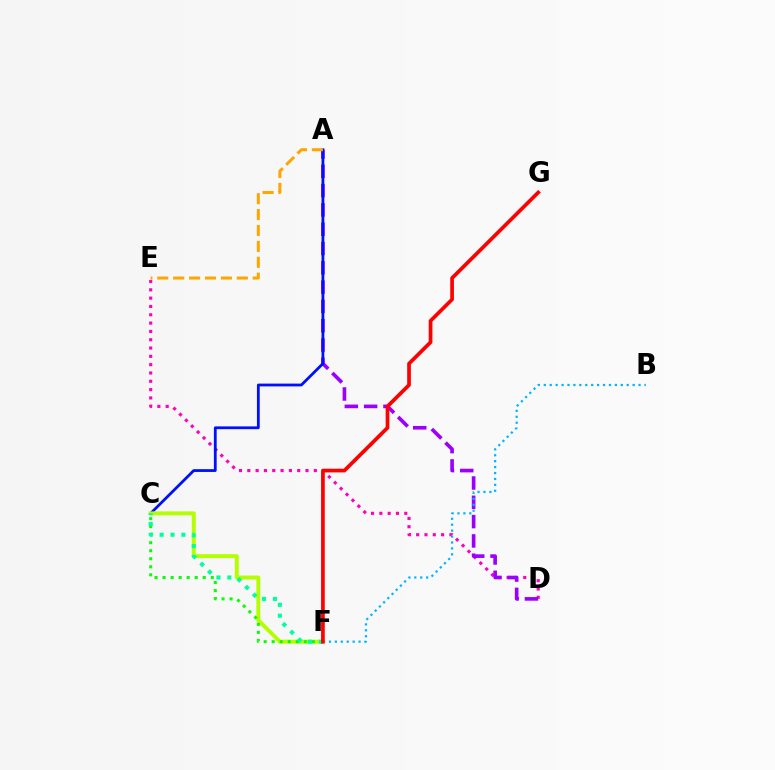{('D', 'E'): [{'color': '#ff00bd', 'line_style': 'dotted', 'thickness': 2.26}], ('A', 'D'): [{'color': '#9b00ff', 'line_style': 'dashed', 'thickness': 2.62}], ('B', 'F'): [{'color': '#00b5ff', 'line_style': 'dotted', 'thickness': 1.61}], ('A', 'C'): [{'color': '#0010ff', 'line_style': 'solid', 'thickness': 2.01}], ('C', 'F'): [{'color': '#b3ff00', 'line_style': 'solid', 'thickness': 2.82}, {'color': '#08ff00', 'line_style': 'dotted', 'thickness': 2.18}, {'color': '#00ff9d', 'line_style': 'dotted', 'thickness': 2.96}], ('F', 'G'): [{'color': '#ff0000', 'line_style': 'solid', 'thickness': 2.67}], ('A', 'E'): [{'color': '#ffa500', 'line_style': 'dashed', 'thickness': 2.16}]}